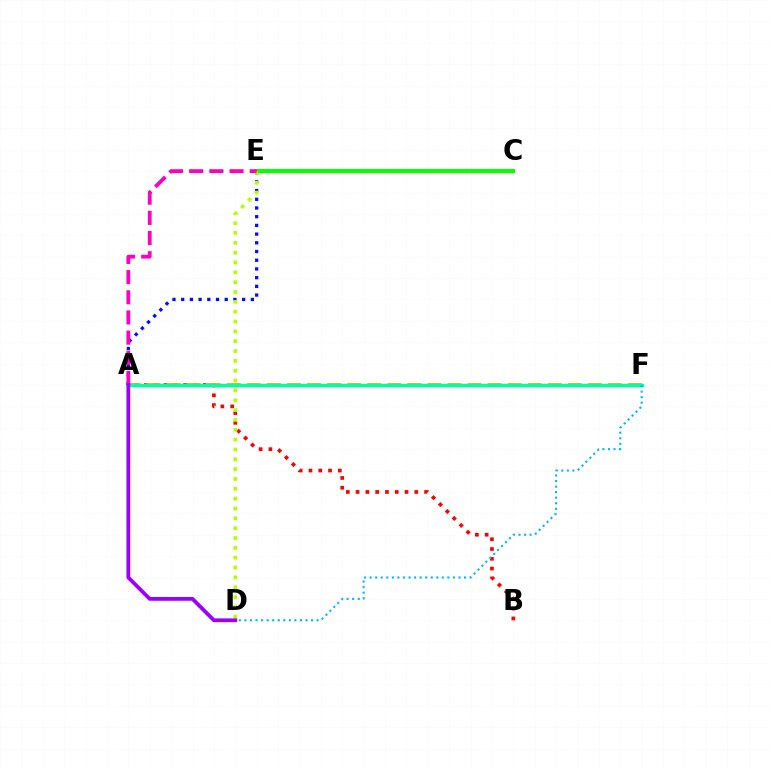{('C', 'E'): [{'color': '#08ff00', 'line_style': 'solid', 'thickness': 2.92}], ('A', 'B'): [{'color': '#ff0000', 'line_style': 'dotted', 'thickness': 2.66}], ('A', 'F'): [{'color': '#ffa500', 'line_style': 'dashed', 'thickness': 2.73}, {'color': '#00ff9d', 'line_style': 'solid', 'thickness': 2.44}], ('A', 'E'): [{'color': '#0010ff', 'line_style': 'dotted', 'thickness': 2.37}, {'color': '#ff00bd', 'line_style': 'dashed', 'thickness': 2.74}], ('D', 'E'): [{'color': '#b3ff00', 'line_style': 'dotted', 'thickness': 2.67}], ('A', 'D'): [{'color': '#9b00ff', 'line_style': 'solid', 'thickness': 2.72}], ('D', 'F'): [{'color': '#00b5ff', 'line_style': 'dotted', 'thickness': 1.51}]}